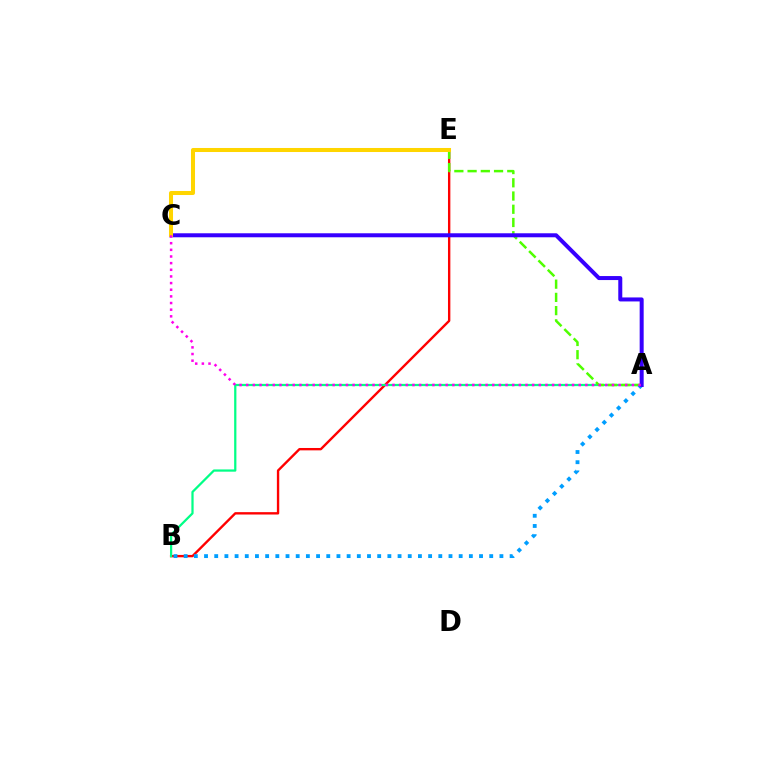{('B', 'E'): [{'color': '#ff0000', 'line_style': 'solid', 'thickness': 1.71}], ('A', 'B'): [{'color': '#00ff86', 'line_style': 'solid', 'thickness': 1.62}, {'color': '#009eff', 'line_style': 'dotted', 'thickness': 2.77}], ('A', 'E'): [{'color': '#4fff00', 'line_style': 'dashed', 'thickness': 1.8}], ('A', 'C'): [{'color': '#3700ff', 'line_style': 'solid', 'thickness': 2.88}, {'color': '#ff00ed', 'line_style': 'dotted', 'thickness': 1.81}], ('C', 'E'): [{'color': '#ffd500', 'line_style': 'solid', 'thickness': 2.91}]}